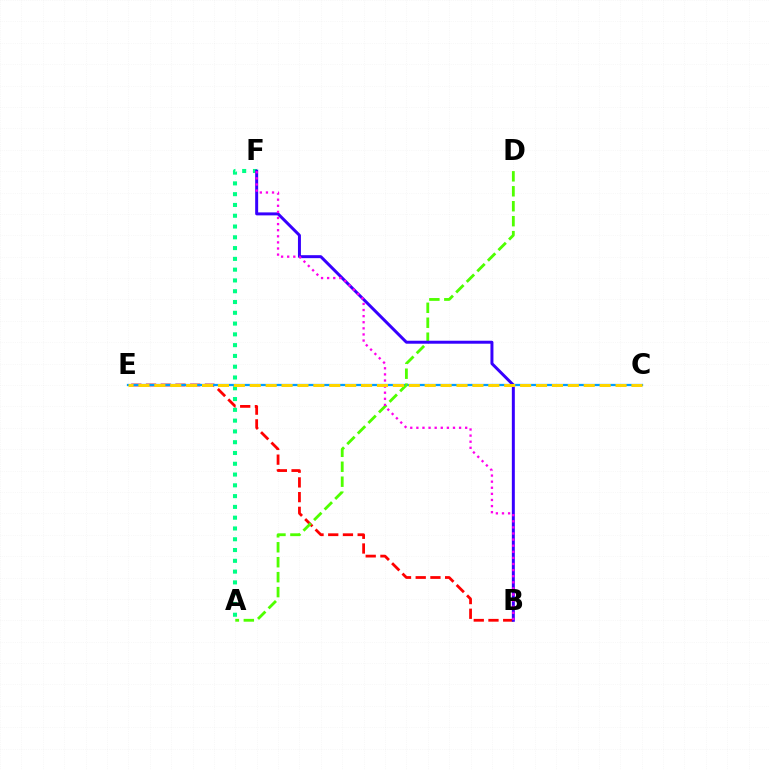{('B', 'E'): [{'color': '#ff0000', 'line_style': 'dashed', 'thickness': 2.0}], ('C', 'E'): [{'color': '#009eff', 'line_style': 'solid', 'thickness': 1.63}, {'color': '#ffd500', 'line_style': 'dashed', 'thickness': 2.16}], ('A', 'F'): [{'color': '#00ff86', 'line_style': 'dotted', 'thickness': 2.93}], ('A', 'D'): [{'color': '#4fff00', 'line_style': 'dashed', 'thickness': 2.03}], ('B', 'F'): [{'color': '#3700ff', 'line_style': 'solid', 'thickness': 2.14}, {'color': '#ff00ed', 'line_style': 'dotted', 'thickness': 1.66}]}